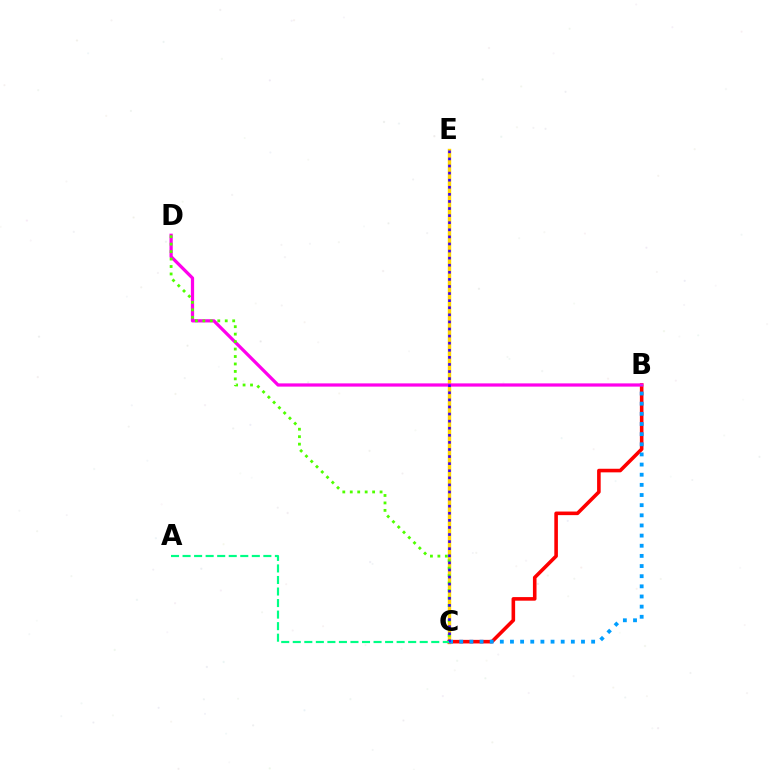{('C', 'E'): [{'color': '#ffd500', 'line_style': 'solid', 'thickness': 2.45}, {'color': '#3700ff', 'line_style': 'dotted', 'thickness': 1.93}], ('B', 'C'): [{'color': '#ff0000', 'line_style': 'solid', 'thickness': 2.58}, {'color': '#009eff', 'line_style': 'dotted', 'thickness': 2.76}], ('B', 'D'): [{'color': '#ff00ed', 'line_style': 'solid', 'thickness': 2.33}], ('C', 'D'): [{'color': '#4fff00', 'line_style': 'dotted', 'thickness': 2.03}], ('A', 'C'): [{'color': '#00ff86', 'line_style': 'dashed', 'thickness': 1.57}]}